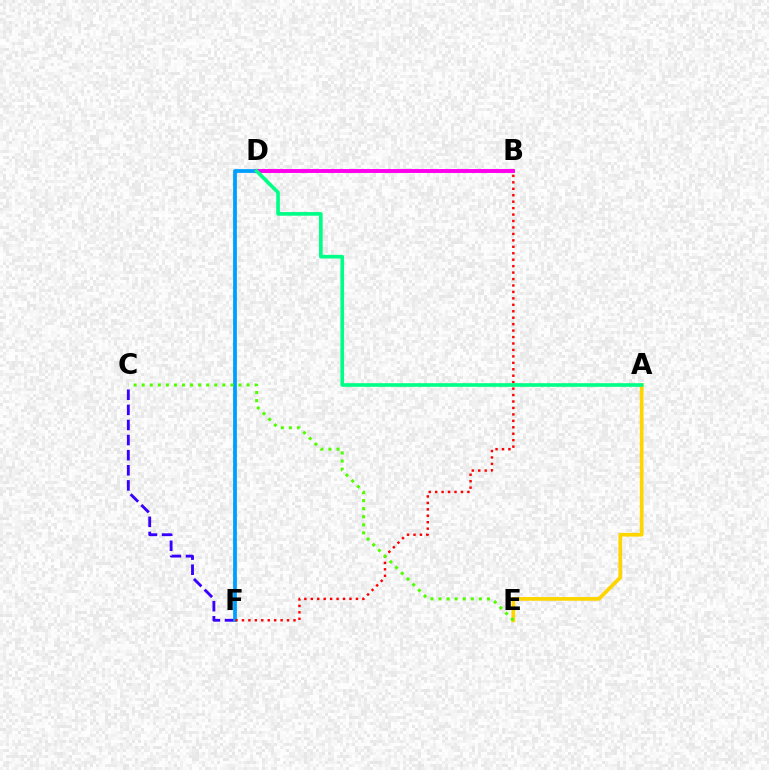{('C', 'F'): [{'color': '#3700ff', 'line_style': 'dashed', 'thickness': 2.05}], ('D', 'F'): [{'color': '#009eff', 'line_style': 'solid', 'thickness': 2.71}], ('A', 'E'): [{'color': '#ffd500', 'line_style': 'solid', 'thickness': 2.68}], ('B', 'F'): [{'color': '#ff0000', 'line_style': 'dotted', 'thickness': 1.75}], ('C', 'E'): [{'color': '#4fff00', 'line_style': 'dotted', 'thickness': 2.19}], ('B', 'D'): [{'color': '#ff00ed', 'line_style': 'solid', 'thickness': 2.82}], ('A', 'D'): [{'color': '#00ff86', 'line_style': 'solid', 'thickness': 2.62}]}